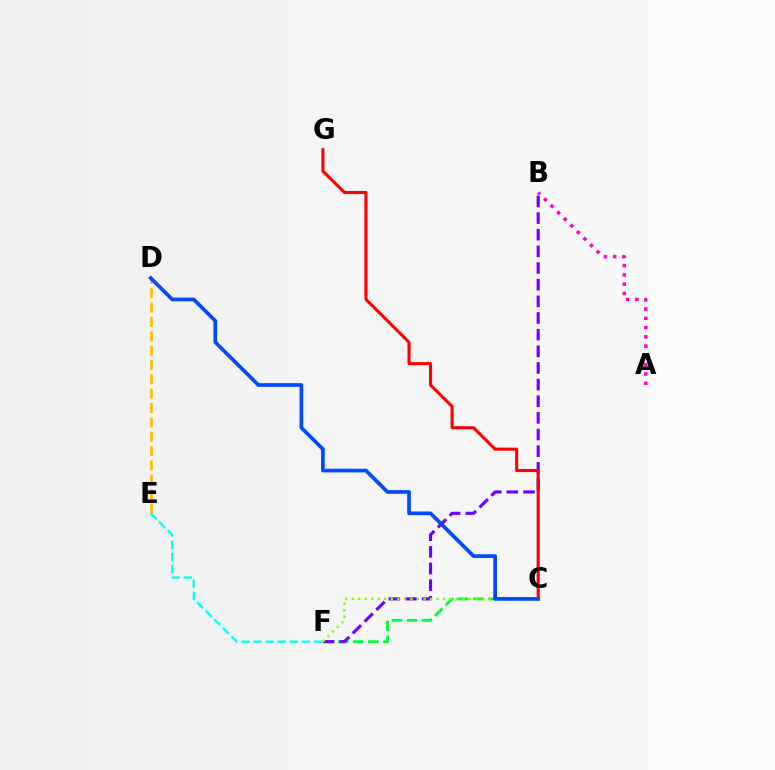{('C', 'F'): [{'color': '#00ff39', 'line_style': 'dashed', 'thickness': 2.04}, {'color': '#84ff00', 'line_style': 'dotted', 'thickness': 1.77}], ('B', 'F'): [{'color': '#7200ff', 'line_style': 'dashed', 'thickness': 2.26}], ('A', 'B'): [{'color': '#ff00cf', 'line_style': 'dotted', 'thickness': 2.52}], ('C', 'G'): [{'color': '#ff0000', 'line_style': 'solid', 'thickness': 2.22}], ('D', 'E'): [{'color': '#ffbd00', 'line_style': 'dashed', 'thickness': 1.95}], ('C', 'D'): [{'color': '#004bff', 'line_style': 'solid', 'thickness': 2.67}], ('E', 'F'): [{'color': '#00fff6', 'line_style': 'dashed', 'thickness': 1.64}]}